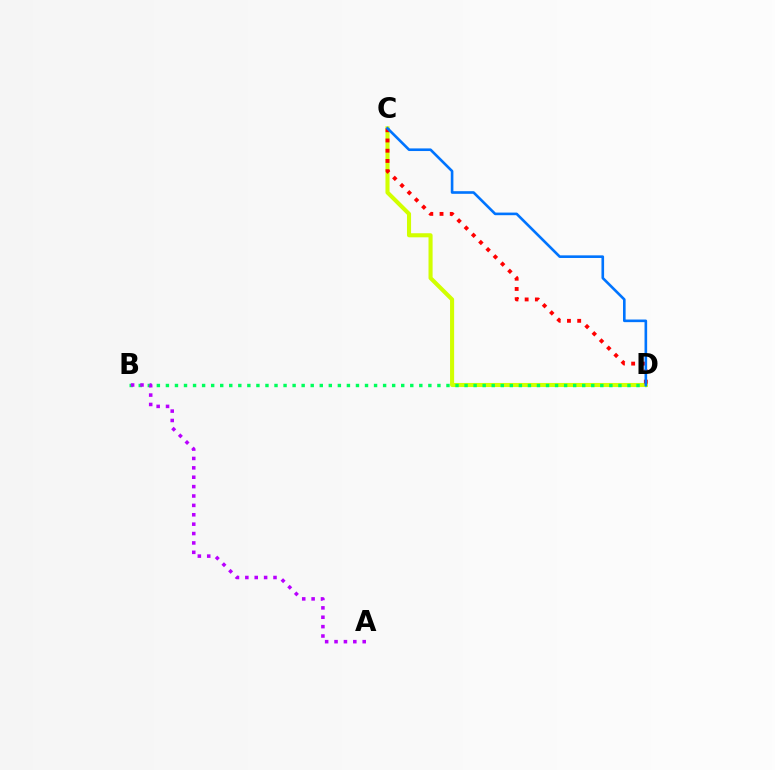{('C', 'D'): [{'color': '#d1ff00', 'line_style': 'solid', 'thickness': 2.94}, {'color': '#ff0000', 'line_style': 'dotted', 'thickness': 2.78}, {'color': '#0074ff', 'line_style': 'solid', 'thickness': 1.89}], ('B', 'D'): [{'color': '#00ff5c', 'line_style': 'dotted', 'thickness': 2.46}], ('A', 'B'): [{'color': '#b900ff', 'line_style': 'dotted', 'thickness': 2.55}]}